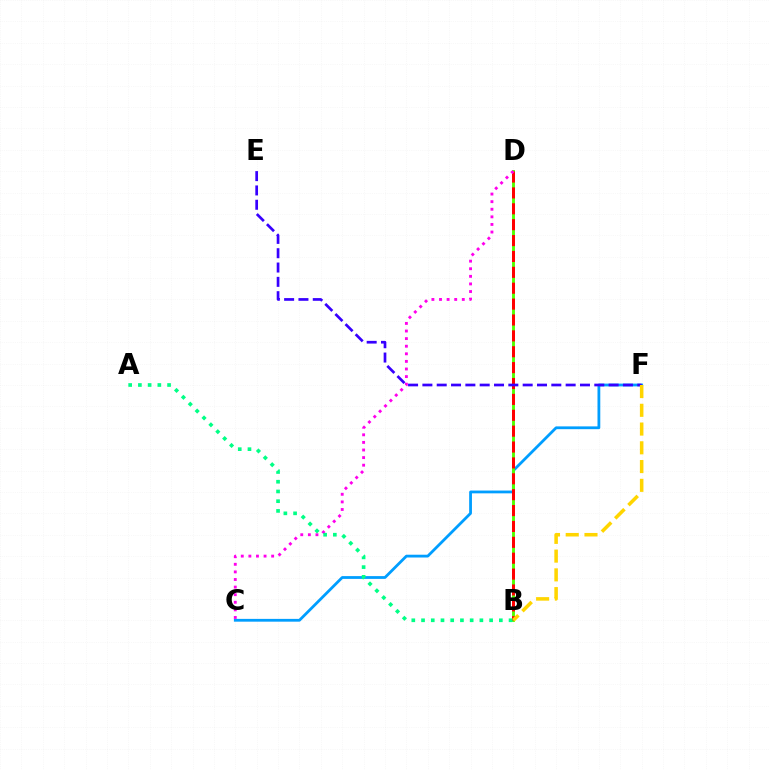{('C', 'F'): [{'color': '#009eff', 'line_style': 'solid', 'thickness': 2.01}], ('B', 'D'): [{'color': '#4fff00', 'line_style': 'solid', 'thickness': 2.07}, {'color': '#ff0000', 'line_style': 'dashed', 'thickness': 2.16}], ('C', 'D'): [{'color': '#ff00ed', 'line_style': 'dotted', 'thickness': 2.06}], ('E', 'F'): [{'color': '#3700ff', 'line_style': 'dashed', 'thickness': 1.95}], ('B', 'F'): [{'color': '#ffd500', 'line_style': 'dashed', 'thickness': 2.55}], ('A', 'B'): [{'color': '#00ff86', 'line_style': 'dotted', 'thickness': 2.64}]}